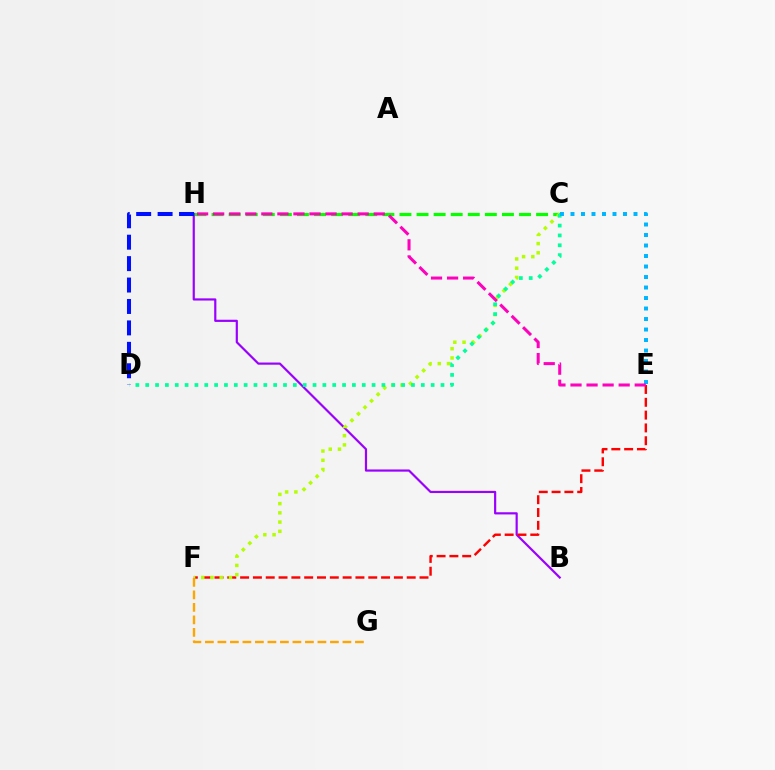{('C', 'H'): [{'color': '#08ff00', 'line_style': 'dashed', 'thickness': 2.32}], ('B', 'H'): [{'color': '#9b00ff', 'line_style': 'solid', 'thickness': 1.57}], ('E', 'F'): [{'color': '#ff0000', 'line_style': 'dashed', 'thickness': 1.74}], ('C', 'F'): [{'color': '#b3ff00', 'line_style': 'dotted', 'thickness': 2.51}], ('C', 'D'): [{'color': '#00ff9d', 'line_style': 'dotted', 'thickness': 2.67}], ('F', 'G'): [{'color': '#ffa500', 'line_style': 'dashed', 'thickness': 1.7}], ('D', 'H'): [{'color': '#0010ff', 'line_style': 'dashed', 'thickness': 2.91}], ('C', 'E'): [{'color': '#00b5ff', 'line_style': 'dotted', 'thickness': 2.85}], ('E', 'H'): [{'color': '#ff00bd', 'line_style': 'dashed', 'thickness': 2.18}]}